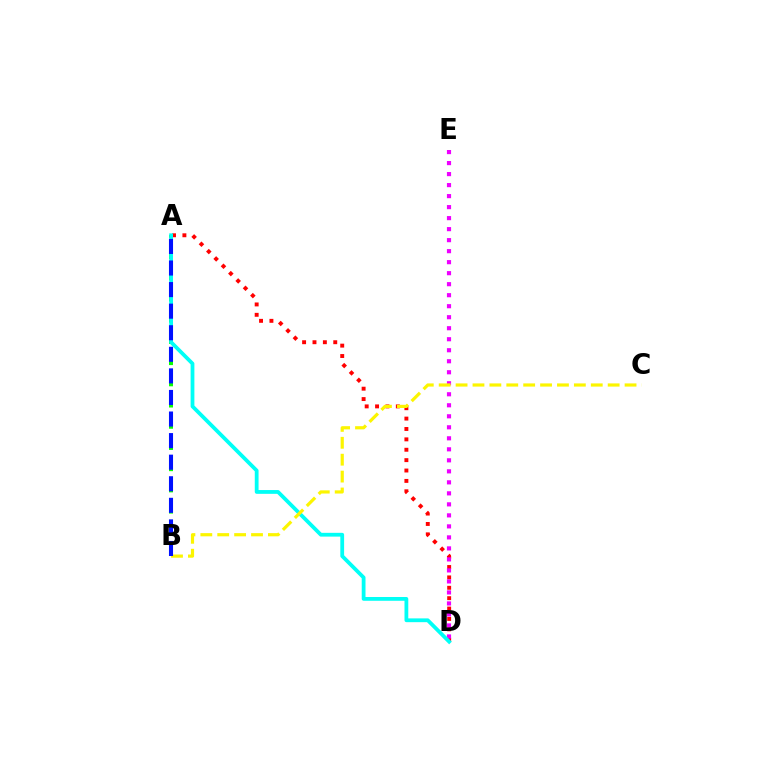{('A', 'D'): [{'color': '#ff0000', 'line_style': 'dotted', 'thickness': 2.82}, {'color': '#00fff6', 'line_style': 'solid', 'thickness': 2.73}], ('D', 'E'): [{'color': '#ee00ff', 'line_style': 'dotted', 'thickness': 2.99}], ('A', 'B'): [{'color': '#08ff00', 'line_style': 'dashed', 'thickness': 2.88}, {'color': '#0010ff', 'line_style': 'dashed', 'thickness': 2.93}], ('B', 'C'): [{'color': '#fcf500', 'line_style': 'dashed', 'thickness': 2.3}]}